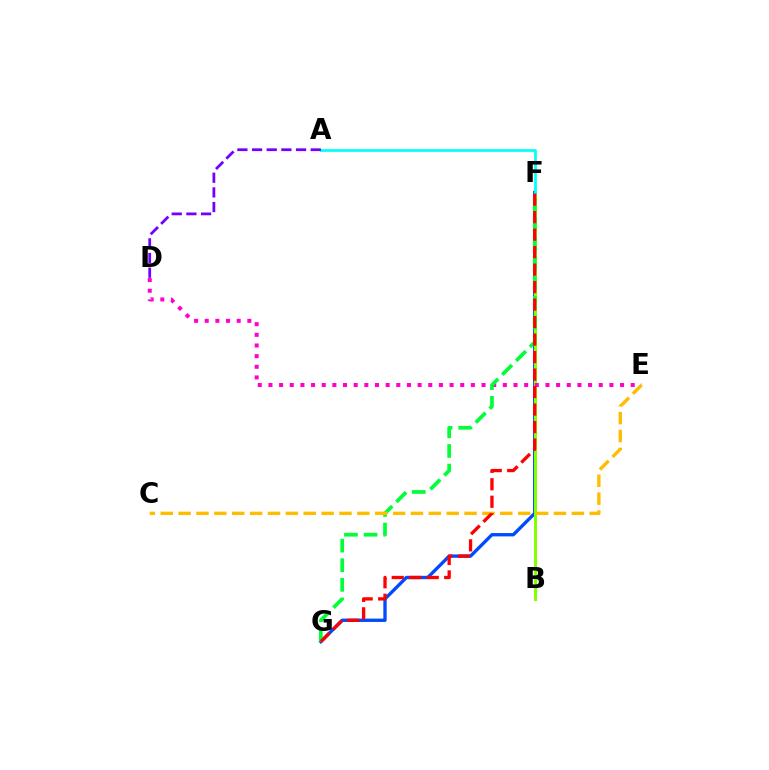{('F', 'G'): [{'color': '#004bff', 'line_style': 'solid', 'thickness': 2.4}, {'color': '#00ff39', 'line_style': 'dashed', 'thickness': 2.66}, {'color': '#ff0000', 'line_style': 'dashed', 'thickness': 2.38}], ('B', 'F'): [{'color': '#84ff00', 'line_style': 'solid', 'thickness': 2.16}], ('D', 'E'): [{'color': '#ff00cf', 'line_style': 'dotted', 'thickness': 2.9}], ('A', 'F'): [{'color': '#00fff6', 'line_style': 'solid', 'thickness': 1.95}], ('C', 'E'): [{'color': '#ffbd00', 'line_style': 'dashed', 'thickness': 2.43}], ('A', 'D'): [{'color': '#7200ff', 'line_style': 'dashed', 'thickness': 1.99}]}